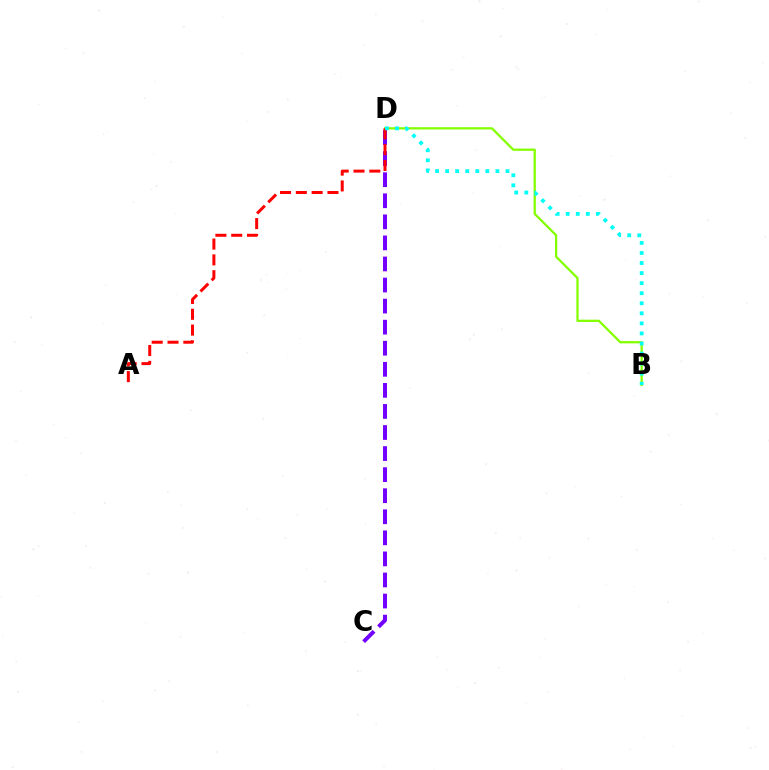{('B', 'D'): [{'color': '#84ff00', 'line_style': 'solid', 'thickness': 1.63}, {'color': '#00fff6', 'line_style': 'dotted', 'thickness': 2.73}], ('C', 'D'): [{'color': '#7200ff', 'line_style': 'dashed', 'thickness': 2.86}], ('A', 'D'): [{'color': '#ff0000', 'line_style': 'dashed', 'thickness': 2.15}]}